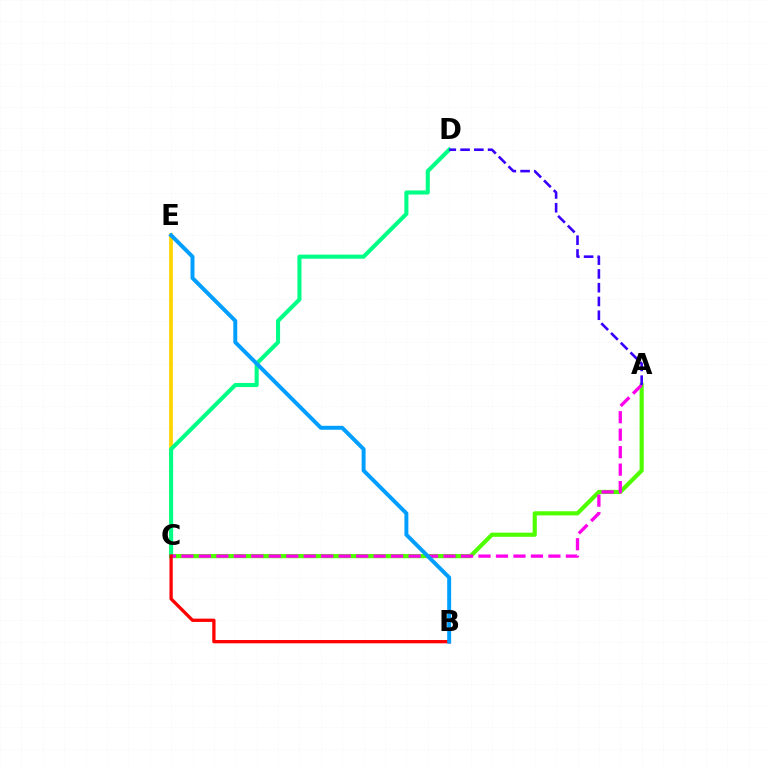{('C', 'E'): [{'color': '#ffd500', 'line_style': 'solid', 'thickness': 2.68}], ('A', 'C'): [{'color': '#4fff00', 'line_style': 'solid', 'thickness': 2.99}, {'color': '#ff00ed', 'line_style': 'dashed', 'thickness': 2.37}], ('C', 'D'): [{'color': '#00ff86', 'line_style': 'solid', 'thickness': 2.94}], ('A', 'D'): [{'color': '#3700ff', 'line_style': 'dashed', 'thickness': 1.87}], ('B', 'C'): [{'color': '#ff0000', 'line_style': 'solid', 'thickness': 2.37}], ('B', 'E'): [{'color': '#009eff', 'line_style': 'solid', 'thickness': 2.84}]}